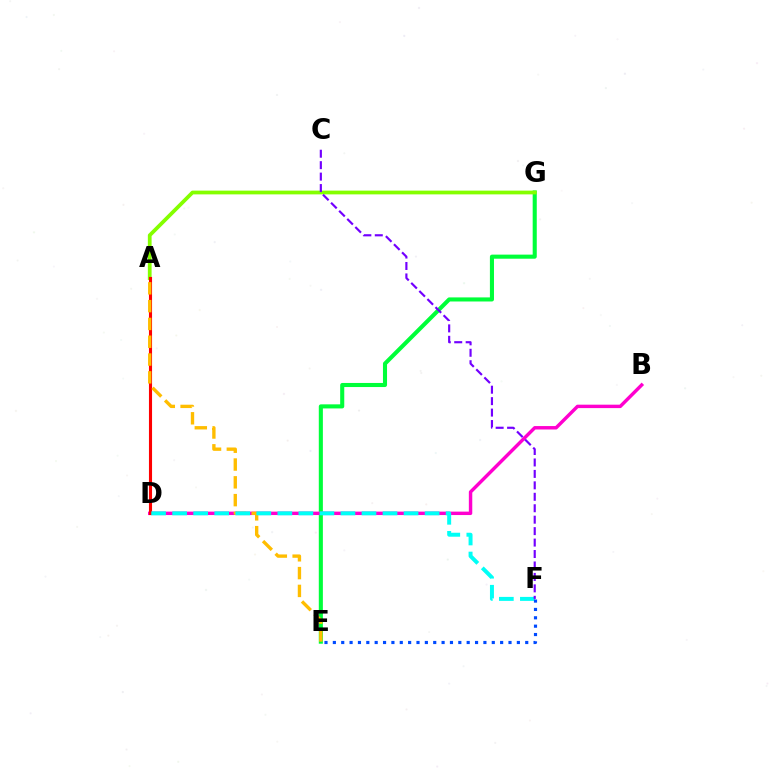{('E', 'G'): [{'color': '#00ff39', 'line_style': 'solid', 'thickness': 2.94}], ('A', 'G'): [{'color': '#84ff00', 'line_style': 'solid', 'thickness': 2.7}], ('B', 'D'): [{'color': '#ff00cf', 'line_style': 'solid', 'thickness': 2.47}], ('A', 'D'): [{'color': '#ff0000', 'line_style': 'solid', 'thickness': 2.23}], ('A', 'E'): [{'color': '#ffbd00', 'line_style': 'dashed', 'thickness': 2.42}], ('D', 'F'): [{'color': '#00fff6', 'line_style': 'dashed', 'thickness': 2.86}], ('E', 'F'): [{'color': '#004bff', 'line_style': 'dotted', 'thickness': 2.27}], ('C', 'F'): [{'color': '#7200ff', 'line_style': 'dashed', 'thickness': 1.55}]}